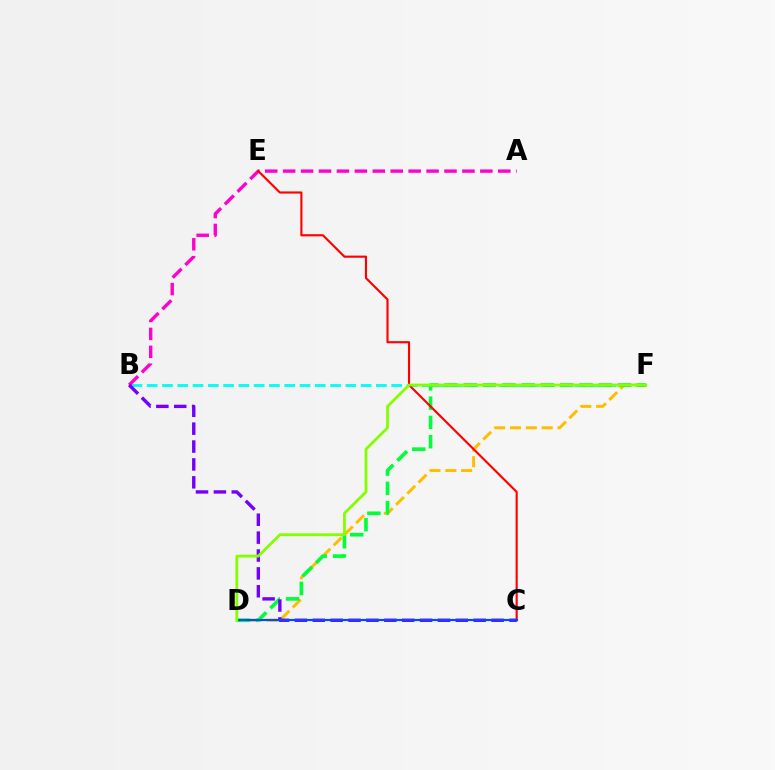{('B', 'F'): [{'color': '#00fff6', 'line_style': 'dashed', 'thickness': 2.08}], ('D', 'F'): [{'color': '#ffbd00', 'line_style': 'dashed', 'thickness': 2.15}, {'color': '#00ff39', 'line_style': 'dashed', 'thickness': 2.62}, {'color': '#84ff00', 'line_style': 'solid', 'thickness': 2.02}], ('A', 'B'): [{'color': '#ff00cf', 'line_style': 'dashed', 'thickness': 2.44}], ('C', 'E'): [{'color': '#ff0000', 'line_style': 'solid', 'thickness': 1.54}], ('B', 'C'): [{'color': '#7200ff', 'line_style': 'dashed', 'thickness': 2.43}], ('C', 'D'): [{'color': '#004bff', 'line_style': 'solid', 'thickness': 1.56}]}